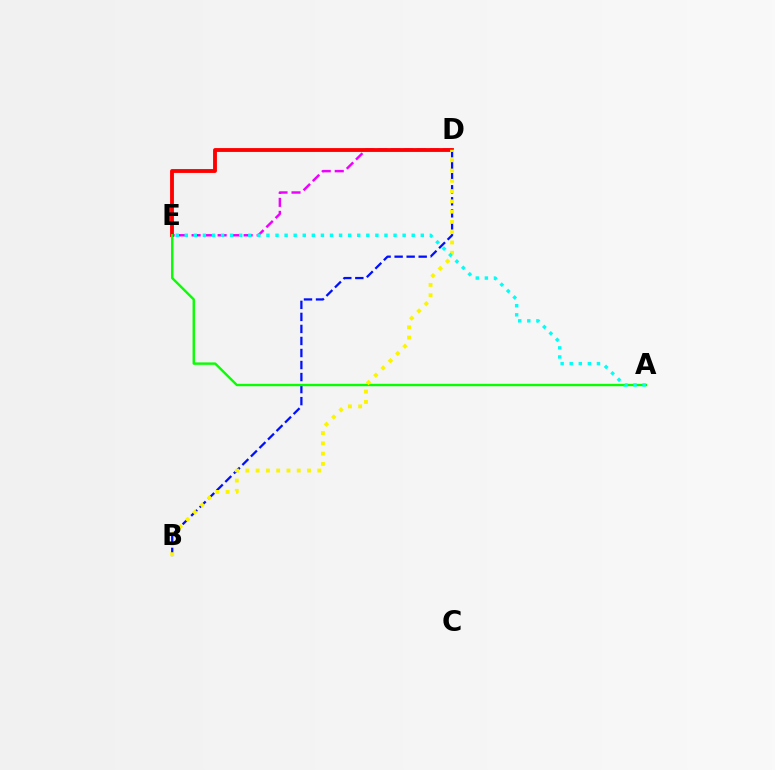{('D', 'E'): [{'color': '#ee00ff', 'line_style': 'dashed', 'thickness': 1.77}, {'color': '#ff0000', 'line_style': 'solid', 'thickness': 2.77}], ('B', 'D'): [{'color': '#0010ff', 'line_style': 'dashed', 'thickness': 1.63}, {'color': '#fcf500', 'line_style': 'dotted', 'thickness': 2.79}], ('A', 'E'): [{'color': '#08ff00', 'line_style': 'solid', 'thickness': 1.73}, {'color': '#00fff6', 'line_style': 'dotted', 'thickness': 2.47}]}